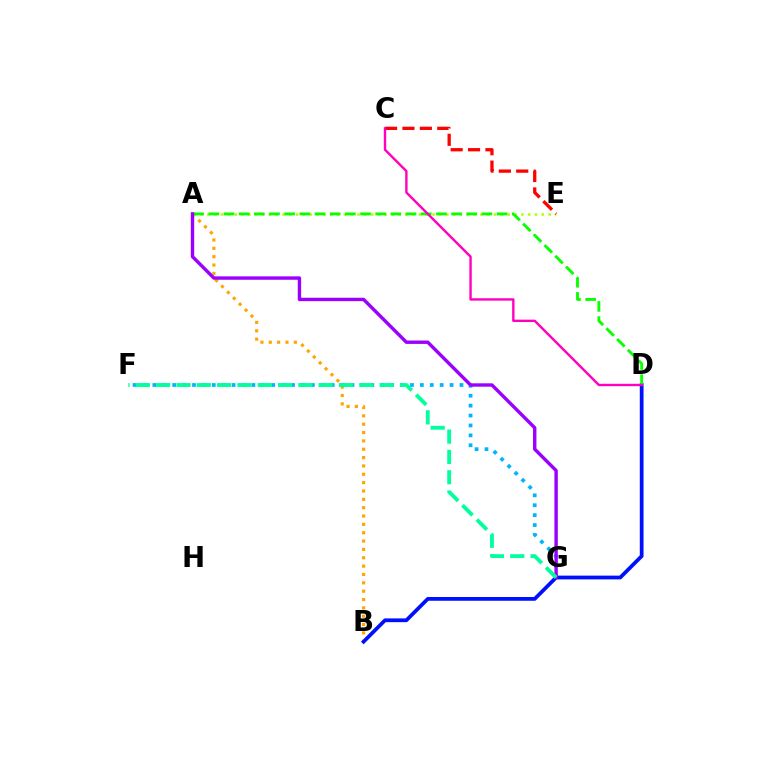{('A', 'B'): [{'color': '#ffa500', 'line_style': 'dotted', 'thickness': 2.27}], ('A', 'E'): [{'color': '#b3ff00', 'line_style': 'dotted', 'thickness': 1.85}], ('F', 'G'): [{'color': '#00b5ff', 'line_style': 'dotted', 'thickness': 2.69}, {'color': '#00ff9d', 'line_style': 'dashed', 'thickness': 2.76}], ('B', 'D'): [{'color': '#0010ff', 'line_style': 'solid', 'thickness': 2.7}], ('A', 'D'): [{'color': '#08ff00', 'line_style': 'dashed', 'thickness': 2.06}], ('C', 'E'): [{'color': '#ff0000', 'line_style': 'dashed', 'thickness': 2.36}], ('C', 'D'): [{'color': '#ff00bd', 'line_style': 'solid', 'thickness': 1.72}], ('A', 'G'): [{'color': '#9b00ff', 'line_style': 'solid', 'thickness': 2.45}]}